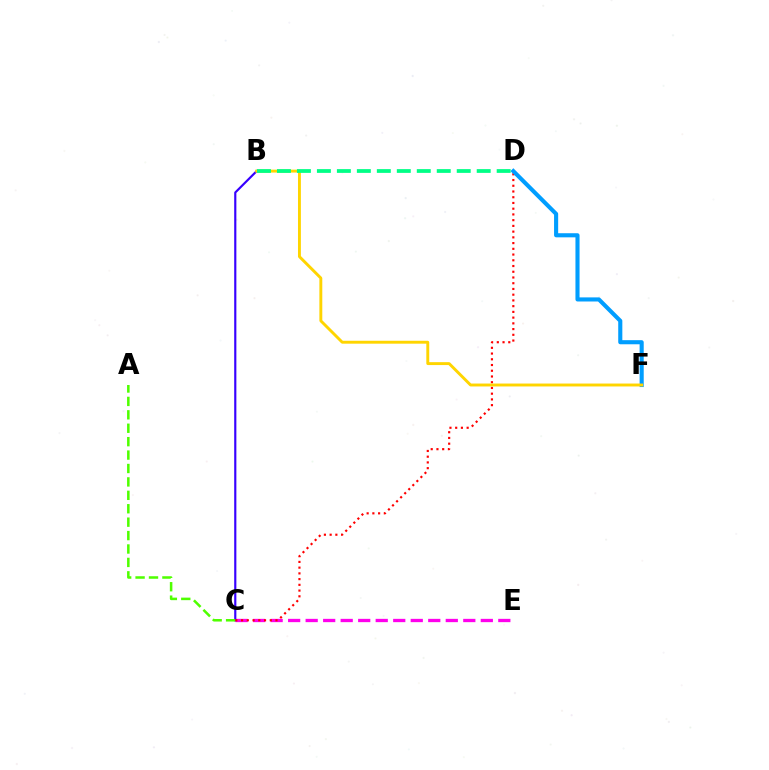{('C', 'E'): [{'color': '#ff00ed', 'line_style': 'dashed', 'thickness': 2.38}], ('B', 'C'): [{'color': '#3700ff', 'line_style': 'solid', 'thickness': 1.56}], ('A', 'C'): [{'color': '#4fff00', 'line_style': 'dashed', 'thickness': 1.82}], ('C', 'D'): [{'color': '#ff0000', 'line_style': 'dotted', 'thickness': 1.56}], ('D', 'F'): [{'color': '#009eff', 'line_style': 'solid', 'thickness': 2.96}], ('B', 'F'): [{'color': '#ffd500', 'line_style': 'solid', 'thickness': 2.1}], ('B', 'D'): [{'color': '#00ff86', 'line_style': 'dashed', 'thickness': 2.71}]}